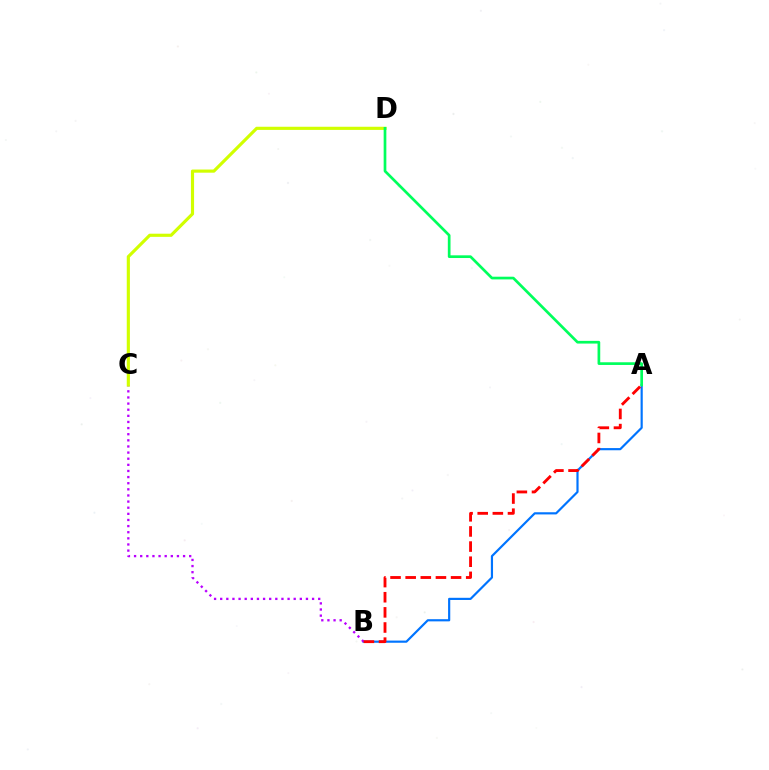{('A', 'B'): [{'color': '#0074ff', 'line_style': 'solid', 'thickness': 1.57}, {'color': '#ff0000', 'line_style': 'dashed', 'thickness': 2.06}], ('B', 'C'): [{'color': '#b900ff', 'line_style': 'dotted', 'thickness': 1.66}], ('C', 'D'): [{'color': '#d1ff00', 'line_style': 'solid', 'thickness': 2.27}], ('A', 'D'): [{'color': '#00ff5c', 'line_style': 'solid', 'thickness': 1.94}]}